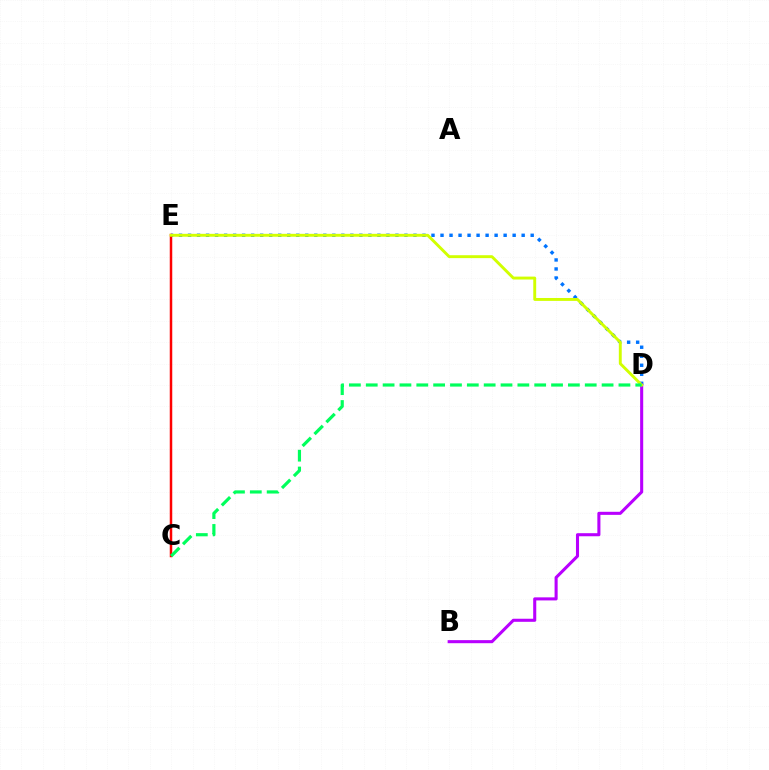{('D', 'E'): [{'color': '#0074ff', 'line_style': 'dotted', 'thickness': 2.45}, {'color': '#d1ff00', 'line_style': 'solid', 'thickness': 2.09}], ('C', 'E'): [{'color': '#ff0000', 'line_style': 'solid', 'thickness': 1.79}], ('B', 'D'): [{'color': '#b900ff', 'line_style': 'solid', 'thickness': 2.21}], ('C', 'D'): [{'color': '#00ff5c', 'line_style': 'dashed', 'thickness': 2.29}]}